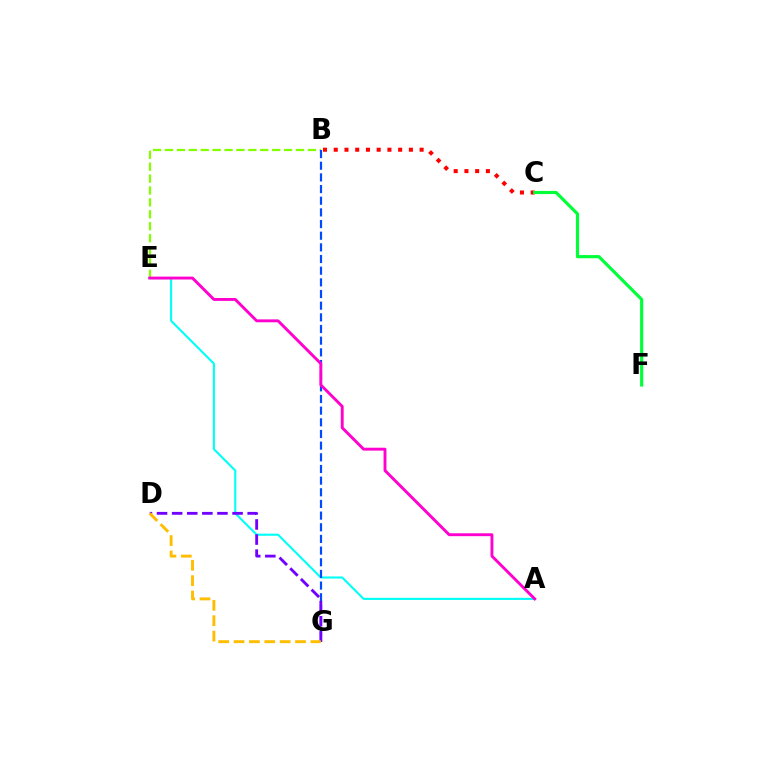{('A', 'E'): [{'color': '#00fff6', 'line_style': 'solid', 'thickness': 1.51}, {'color': '#ff00cf', 'line_style': 'solid', 'thickness': 2.08}], ('B', 'E'): [{'color': '#84ff00', 'line_style': 'dashed', 'thickness': 1.62}], ('B', 'G'): [{'color': '#004bff', 'line_style': 'dashed', 'thickness': 1.58}], ('B', 'C'): [{'color': '#ff0000', 'line_style': 'dotted', 'thickness': 2.92}], ('D', 'G'): [{'color': '#7200ff', 'line_style': 'dashed', 'thickness': 2.05}, {'color': '#ffbd00', 'line_style': 'dashed', 'thickness': 2.09}], ('C', 'F'): [{'color': '#00ff39', 'line_style': 'solid', 'thickness': 2.28}]}